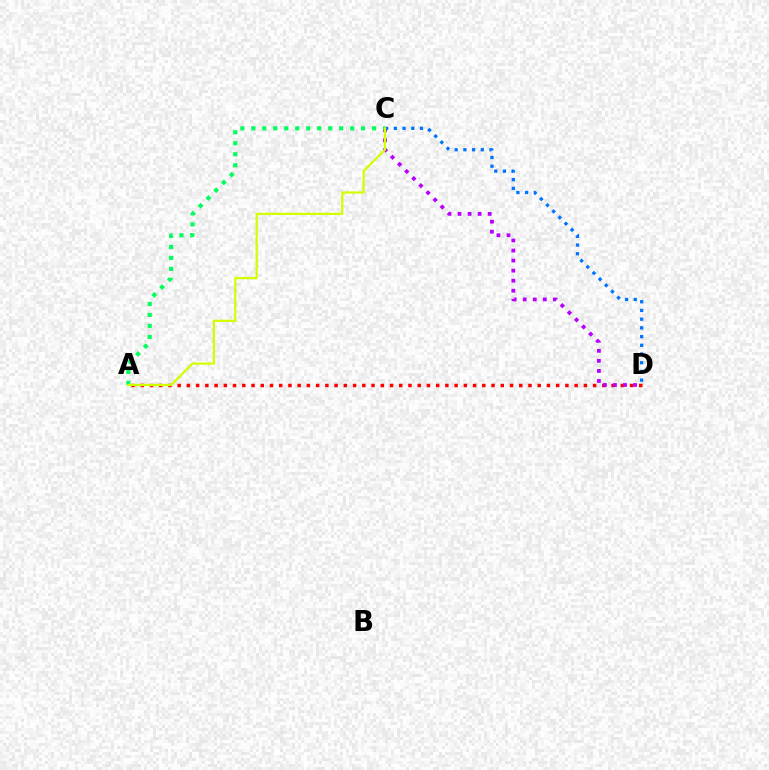{('A', 'D'): [{'color': '#ff0000', 'line_style': 'dotted', 'thickness': 2.51}], ('C', 'D'): [{'color': '#b900ff', 'line_style': 'dotted', 'thickness': 2.73}, {'color': '#0074ff', 'line_style': 'dotted', 'thickness': 2.37}], ('A', 'C'): [{'color': '#00ff5c', 'line_style': 'dotted', 'thickness': 2.98}, {'color': '#d1ff00', 'line_style': 'solid', 'thickness': 1.61}]}